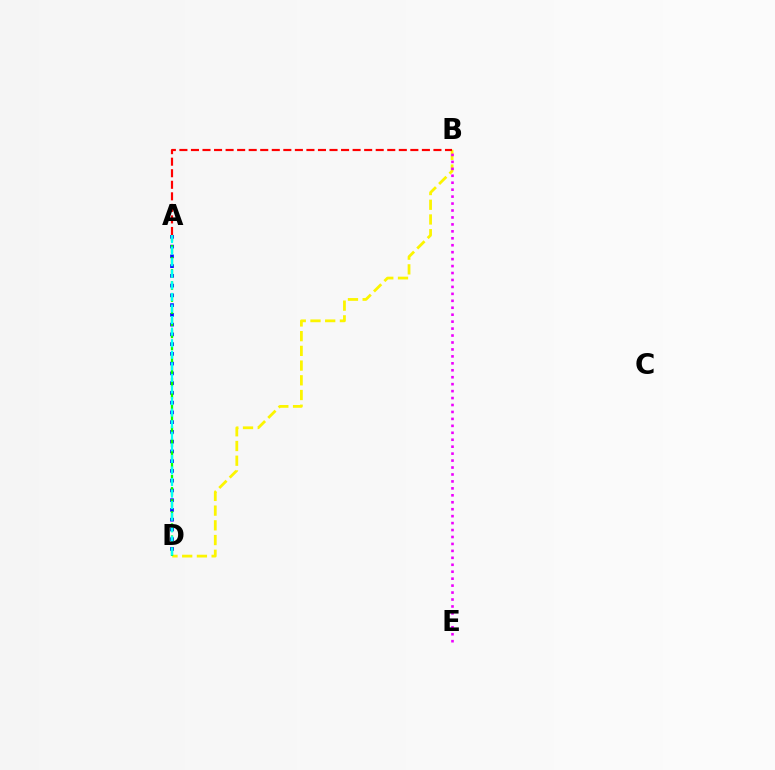{('A', 'D'): [{'color': '#0010ff', 'line_style': 'dotted', 'thickness': 2.65}, {'color': '#08ff00', 'line_style': 'dashed', 'thickness': 1.64}, {'color': '#00fff6', 'line_style': 'dashed', 'thickness': 1.57}], ('B', 'D'): [{'color': '#fcf500', 'line_style': 'dashed', 'thickness': 2.0}], ('A', 'B'): [{'color': '#ff0000', 'line_style': 'dashed', 'thickness': 1.57}], ('B', 'E'): [{'color': '#ee00ff', 'line_style': 'dotted', 'thickness': 1.89}]}